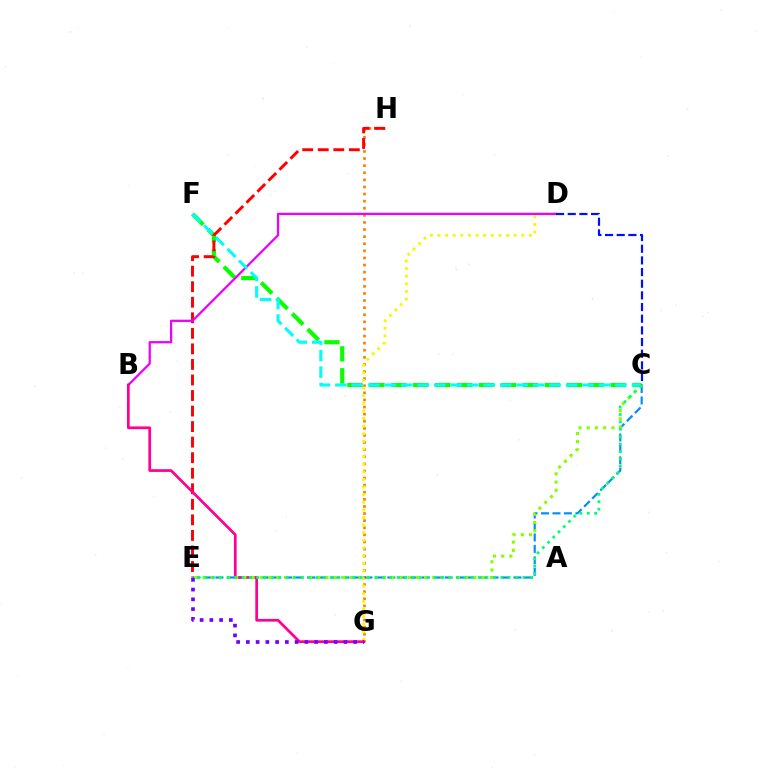{('G', 'H'): [{'color': '#ff7c00', 'line_style': 'dotted', 'thickness': 1.93}], ('D', 'G'): [{'color': '#fcf500', 'line_style': 'dotted', 'thickness': 2.07}], ('C', 'F'): [{'color': '#08ff00', 'line_style': 'dashed', 'thickness': 2.98}, {'color': '#00fff6', 'line_style': 'dashed', 'thickness': 2.24}], ('E', 'H'): [{'color': '#ff0000', 'line_style': 'dashed', 'thickness': 2.11}], ('C', 'E'): [{'color': '#008cff', 'line_style': 'dashed', 'thickness': 1.56}, {'color': '#84ff00', 'line_style': 'dotted', 'thickness': 2.23}, {'color': '#00ff74', 'line_style': 'dotted', 'thickness': 2.01}], ('B', 'D'): [{'color': '#ee00ff', 'line_style': 'solid', 'thickness': 1.63}], ('B', 'G'): [{'color': '#ff0094', 'line_style': 'solid', 'thickness': 1.96}], ('C', 'D'): [{'color': '#0010ff', 'line_style': 'dashed', 'thickness': 1.58}], ('E', 'G'): [{'color': '#7200ff', 'line_style': 'dotted', 'thickness': 2.65}]}